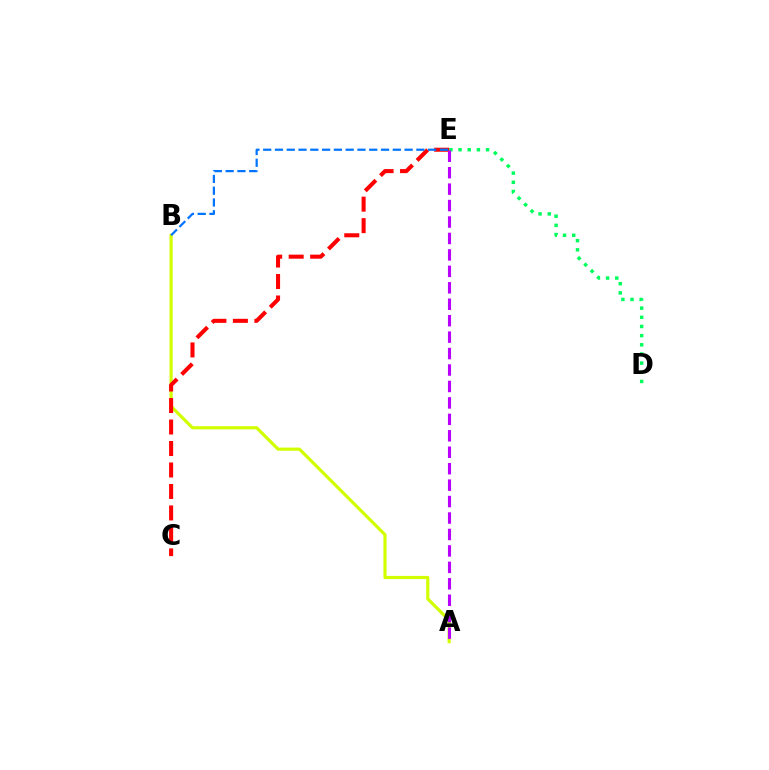{('A', 'B'): [{'color': '#d1ff00', 'line_style': 'solid', 'thickness': 2.28}], ('D', 'E'): [{'color': '#00ff5c', 'line_style': 'dotted', 'thickness': 2.49}], ('C', 'E'): [{'color': '#ff0000', 'line_style': 'dashed', 'thickness': 2.92}], ('A', 'E'): [{'color': '#b900ff', 'line_style': 'dashed', 'thickness': 2.23}], ('B', 'E'): [{'color': '#0074ff', 'line_style': 'dashed', 'thickness': 1.6}]}